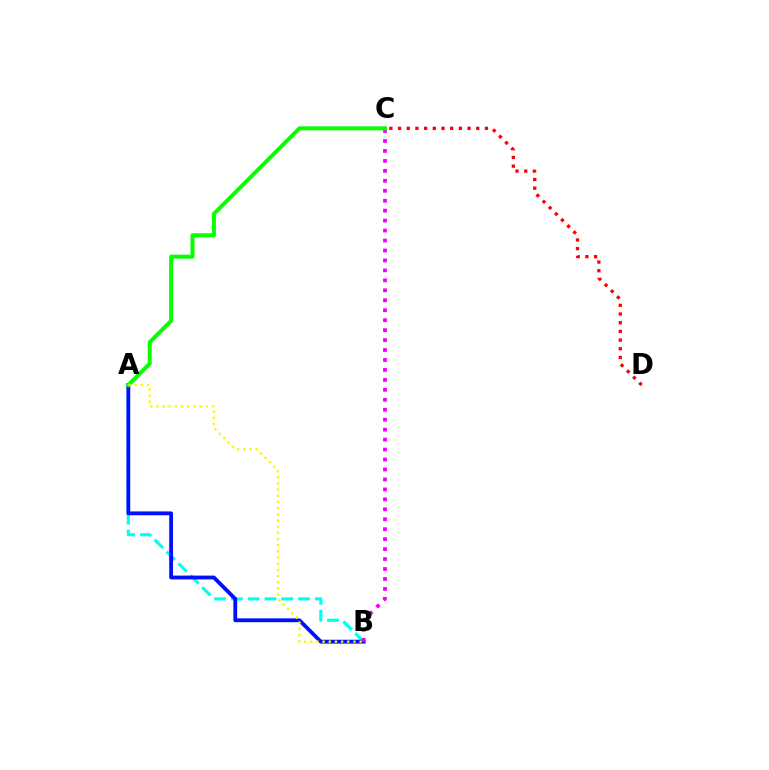{('A', 'B'): [{'color': '#00fff6', 'line_style': 'dashed', 'thickness': 2.28}, {'color': '#0010ff', 'line_style': 'solid', 'thickness': 2.75}, {'color': '#fcf500', 'line_style': 'dotted', 'thickness': 1.68}], ('B', 'C'): [{'color': '#ee00ff', 'line_style': 'dotted', 'thickness': 2.7}], ('A', 'C'): [{'color': '#08ff00', 'line_style': 'solid', 'thickness': 2.89}], ('C', 'D'): [{'color': '#ff0000', 'line_style': 'dotted', 'thickness': 2.36}]}